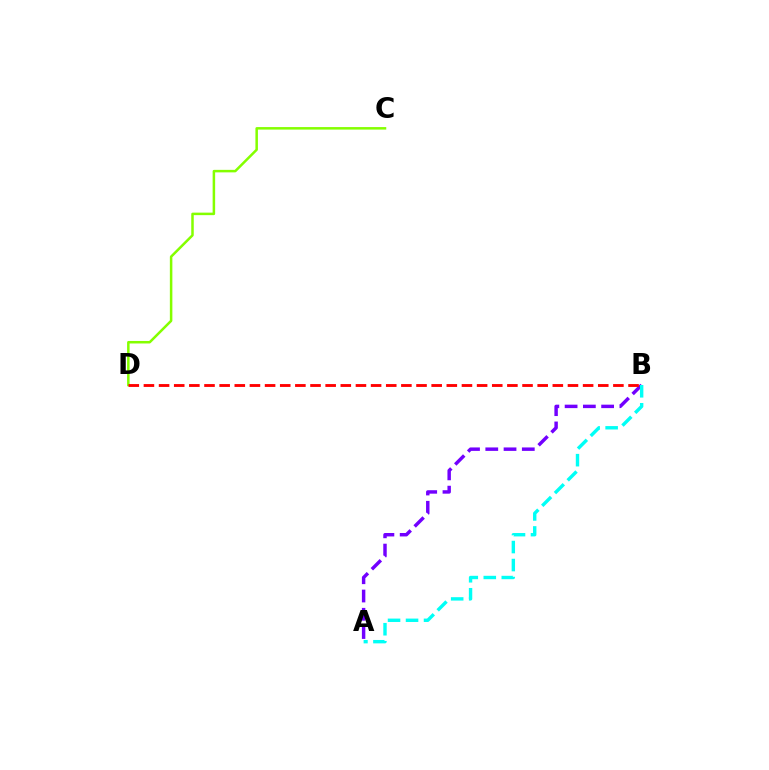{('A', 'B'): [{'color': '#7200ff', 'line_style': 'dashed', 'thickness': 2.48}, {'color': '#00fff6', 'line_style': 'dashed', 'thickness': 2.45}], ('C', 'D'): [{'color': '#84ff00', 'line_style': 'solid', 'thickness': 1.81}], ('B', 'D'): [{'color': '#ff0000', 'line_style': 'dashed', 'thickness': 2.06}]}